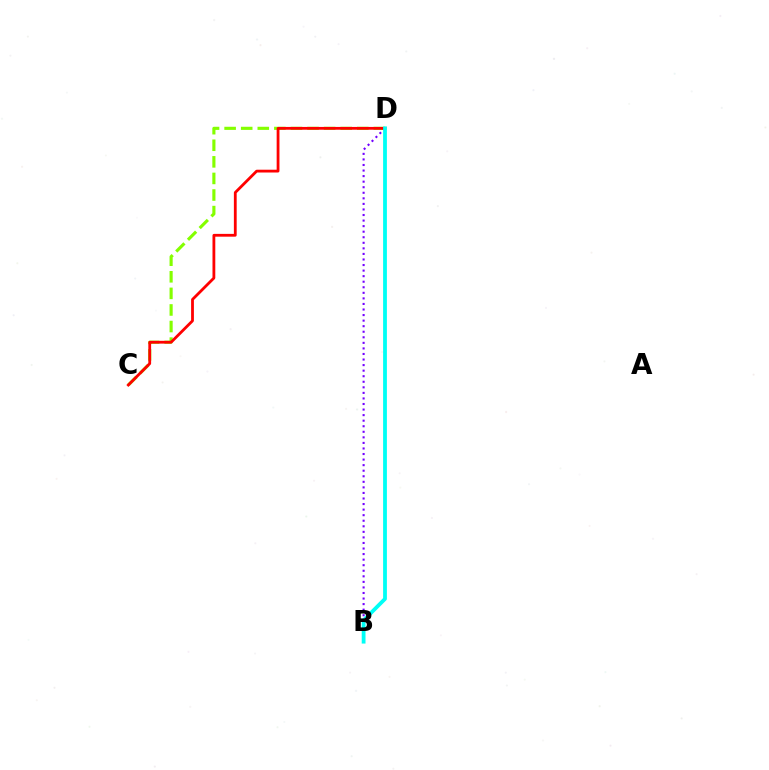{('B', 'D'): [{'color': '#7200ff', 'line_style': 'dotted', 'thickness': 1.51}, {'color': '#00fff6', 'line_style': 'solid', 'thickness': 2.73}], ('C', 'D'): [{'color': '#84ff00', 'line_style': 'dashed', 'thickness': 2.25}, {'color': '#ff0000', 'line_style': 'solid', 'thickness': 2.01}]}